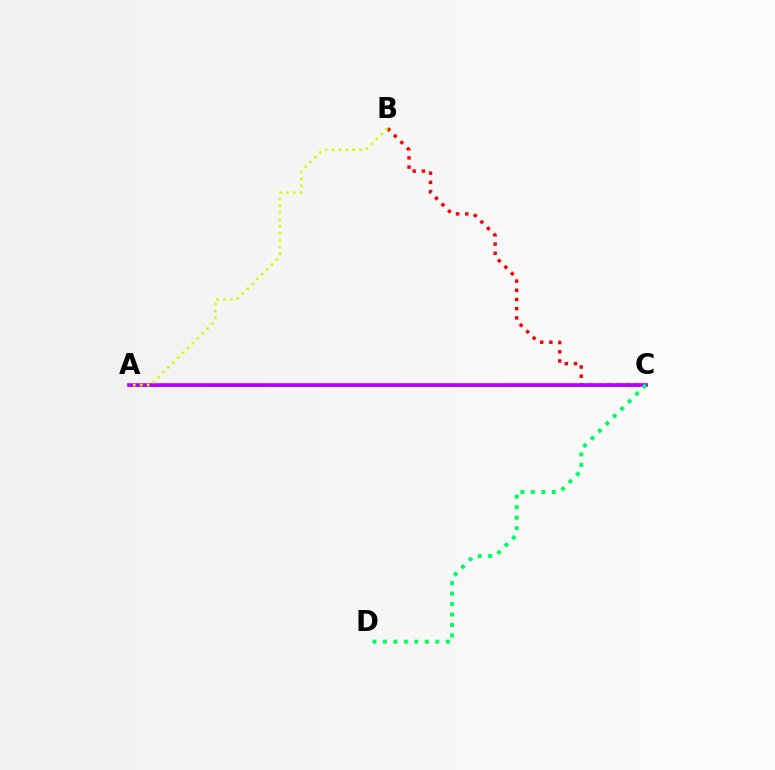{('B', 'C'): [{'color': '#ff0000', 'line_style': 'dotted', 'thickness': 2.5}], ('A', 'C'): [{'color': '#0074ff', 'line_style': 'solid', 'thickness': 1.94}, {'color': '#b900ff', 'line_style': 'solid', 'thickness': 2.61}], ('C', 'D'): [{'color': '#00ff5c', 'line_style': 'dotted', 'thickness': 2.85}], ('A', 'B'): [{'color': '#d1ff00', 'line_style': 'dotted', 'thickness': 1.87}]}